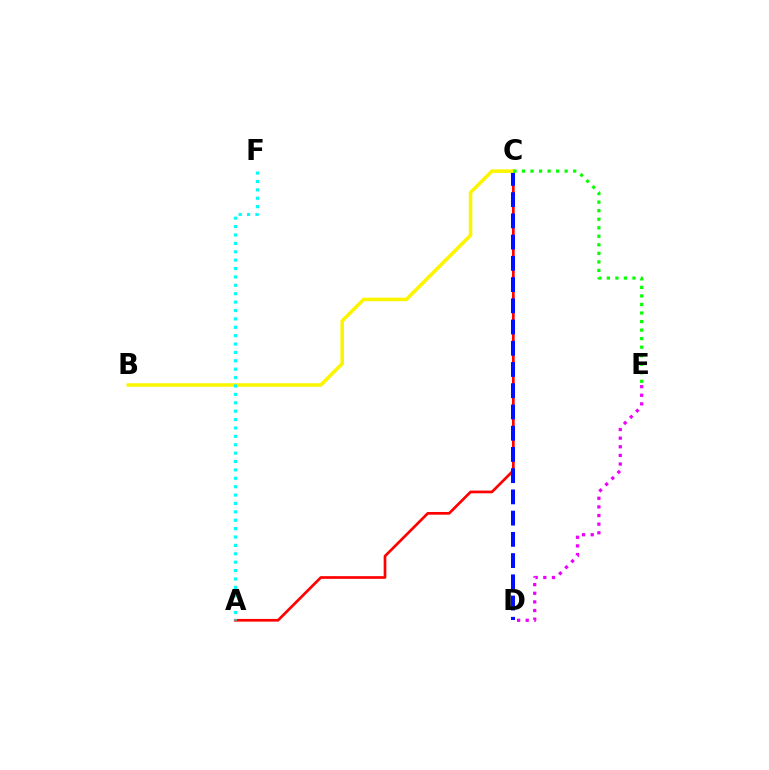{('A', 'C'): [{'color': '#ff0000', 'line_style': 'solid', 'thickness': 1.94}], ('C', 'D'): [{'color': '#0010ff', 'line_style': 'dashed', 'thickness': 2.88}], ('D', 'E'): [{'color': '#ee00ff', 'line_style': 'dotted', 'thickness': 2.34}], ('B', 'C'): [{'color': '#fcf500', 'line_style': 'solid', 'thickness': 2.56}], ('C', 'E'): [{'color': '#08ff00', 'line_style': 'dotted', 'thickness': 2.32}], ('A', 'F'): [{'color': '#00fff6', 'line_style': 'dotted', 'thickness': 2.28}]}